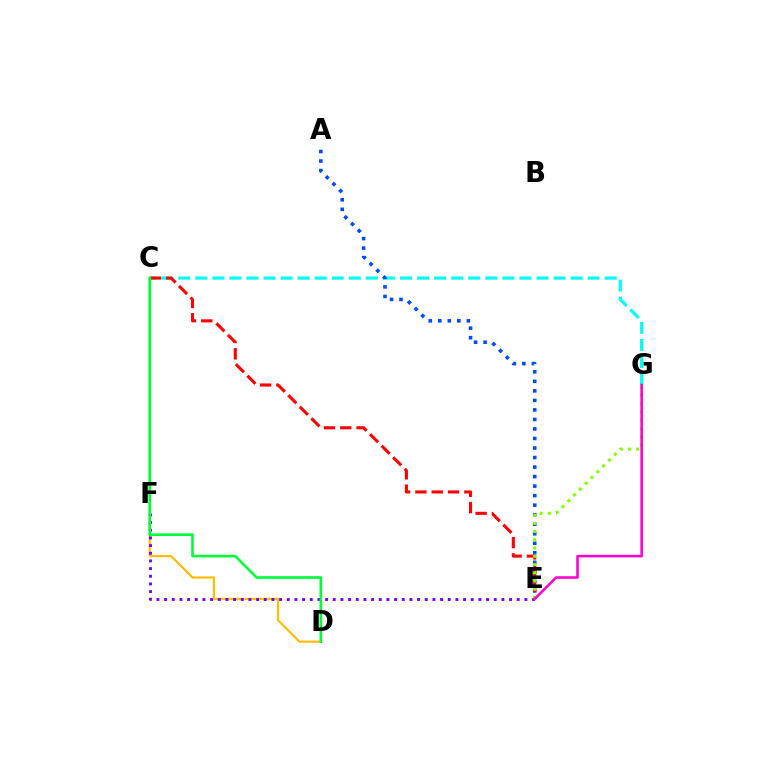{('D', 'F'): [{'color': '#ffbd00', 'line_style': 'solid', 'thickness': 1.57}], ('E', 'F'): [{'color': '#7200ff', 'line_style': 'dotted', 'thickness': 2.08}], ('C', 'G'): [{'color': '#00fff6', 'line_style': 'dashed', 'thickness': 2.32}], ('A', 'E'): [{'color': '#004bff', 'line_style': 'dotted', 'thickness': 2.59}], ('C', 'E'): [{'color': '#ff0000', 'line_style': 'dashed', 'thickness': 2.22}], ('E', 'G'): [{'color': '#84ff00', 'line_style': 'dotted', 'thickness': 2.23}, {'color': '#ff00cf', 'line_style': 'solid', 'thickness': 1.84}], ('C', 'D'): [{'color': '#00ff39', 'line_style': 'solid', 'thickness': 1.9}]}